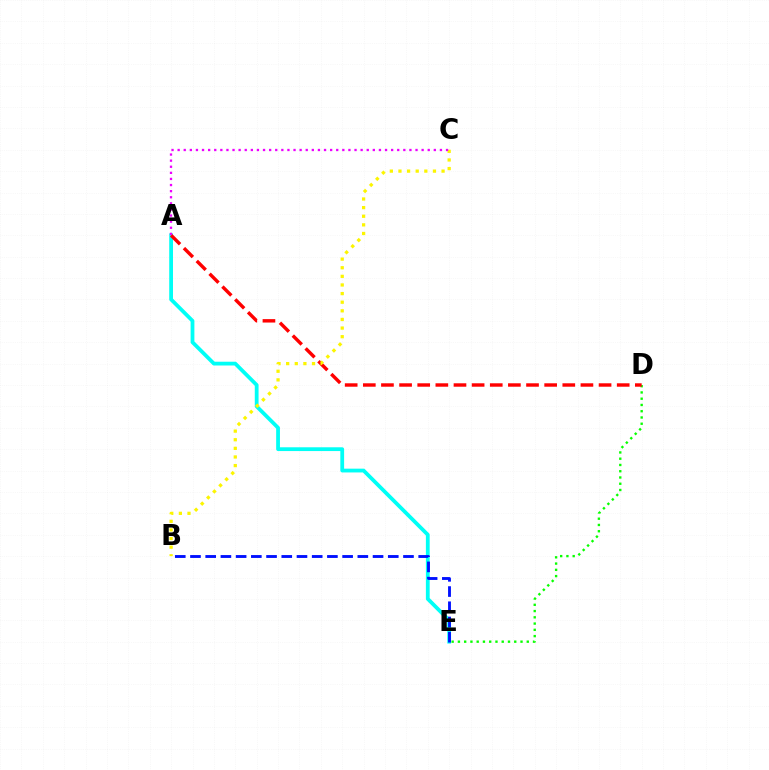{('D', 'E'): [{'color': '#08ff00', 'line_style': 'dotted', 'thickness': 1.7}], ('A', 'E'): [{'color': '#00fff6', 'line_style': 'solid', 'thickness': 2.72}], ('A', 'D'): [{'color': '#ff0000', 'line_style': 'dashed', 'thickness': 2.46}], ('B', 'C'): [{'color': '#fcf500', 'line_style': 'dotted', 'thickness': 2.34}], ('A', 'C'): [{'color': '#ee00ff', 'line_style': 'dotted', 'thickness': 1.66}], ('B', 'E'): [{'color': '#0010ff', 'line_style': 'dashed', 'thickness': 2.07}]}